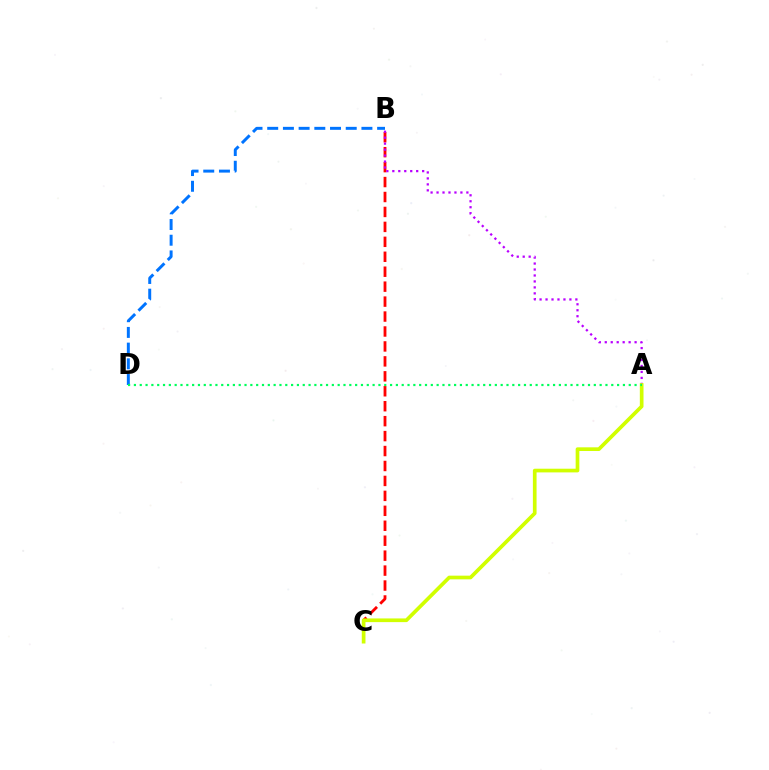{('B', 'C'): [{'color': '#ff0000', 'line_style': 'dashed', 'thickness': 2.03}], ('A', 'B'): [{'color': '#b900ff', 'line_style': 'dotted', 'thickness': 1.62}], ('B', 'D'): [{'color': '#0074ff', 'line_style': 'dashed', 'thickness': 2.13}], ('A', 'C'): [{'color': '#d1ff00', 'line_style': 'solid', 'thickness': 2.65}], ('A', 'D'): [{'color': '#00ff5c', 'line_style': 'dotted', 'thickness': 1.58}]}